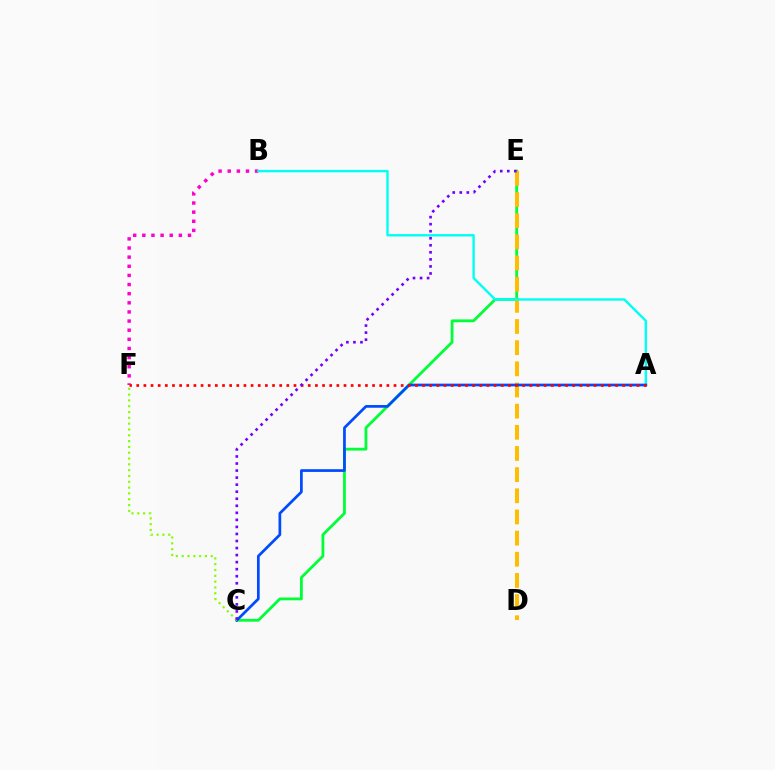{('B', 'F'): [{'color': '#ff00cf', 'line_style': 'dotted', 'thickness': 2.48}], ('C', 'E'): [{'color': '#00ff39', 'line_style': 'solid', 'thickness': 2.02}, {'color': '#7200ff', 'line_style': 'dotted', 'thickness': 1.91}], ('D', 'E'): [{'color': '#ffbd00', 'line_style': 'dashed', 'thickness': 2.87}], ('A', 'B'): [{'color': '#00fff6', 'line_style': 'solid', 'thickness': 1.73}], ('A', 'C'): [{'color': '#004bff', 'line_style': 'solid', 'thickness': 1.96}], ('A', 'F'): [{'color': '#ff0000', 'line_style': 'dotted', 'thickness': 1.94}], ('C', 'F'): [{'color': '#84ff00', 'line_style': 'dotted', 'thickness': 1.58}]}